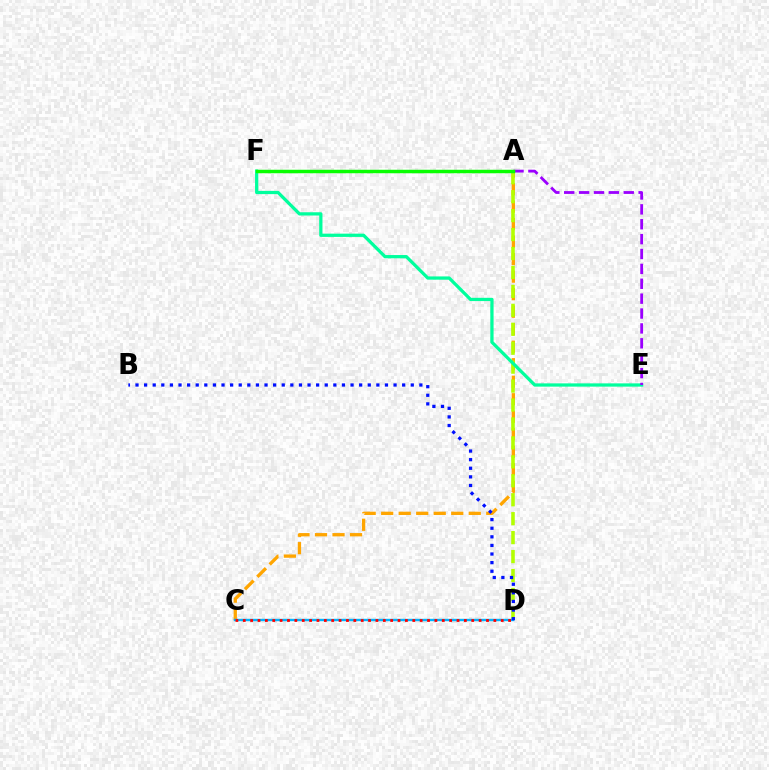{('A', 'C'): [{'color': '#ffa500', 'line_style': 'dashed', 'thickness': 2.38}], ('A', 'D'): [{'color': '#b3ff00', 'line_style': 'dashed', 'thickness': 2.57}], ('E', 'F'): [{'color': '#00ff9d', 'line_style': 'solid', 'thickness': 2.35}], ('C', 'D'): [{'color': '#00b5ff', 'line_style': 'solid', 'thickness': 1.73}, {'color': '#ff0000', 'line_style': 'dotted', 'thickness': 2.0}], ('A', 'F'): [{'color': '#ff00bd', 'line_style': 'solid', 'thickness': 1.88}, {'color': '#08ff00', 'line_style': 'solid', 'thickness': 2.51}], ('A', 'E'): [{'color': '#9b00ff', 'line_style': 'dashed', 'thickness': 2.02}], ('B', 'D'): [{'color': '#0010ff', 'line_style': 'dotted', 'thickness': 2.34}]}